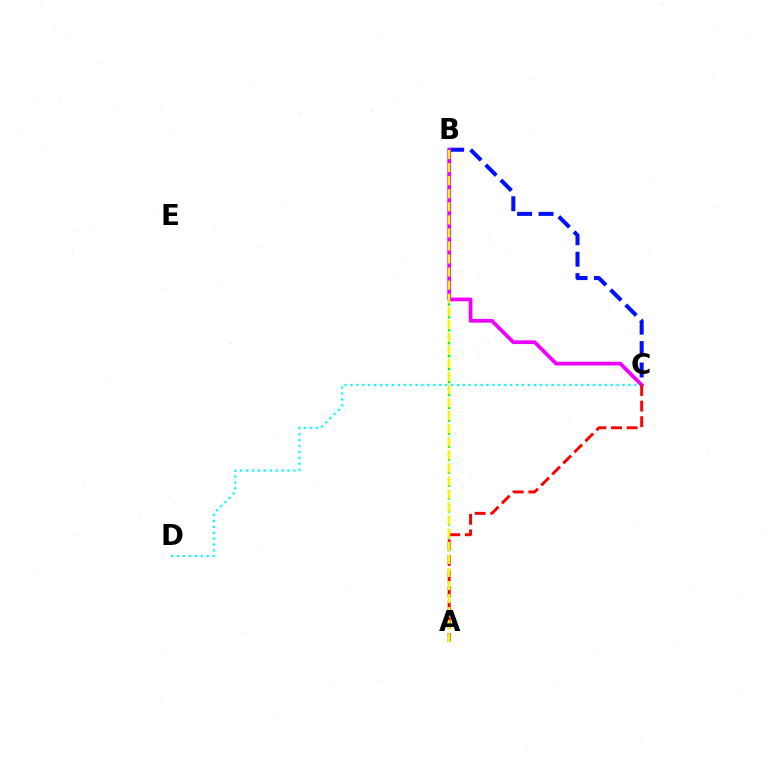{('A', 'B'): [{'color': '#08ff00', 'line_style': 'dotted', 'thickness': 1.76}, {'color': '#fcf500', 'line_style': 'dashed', 'thickness': 1.77}], ('C', 'D'): [{'color': '#00fff6', 'line_style': 'dotted', 'thickness': 1.61}], ('B', 'C'): [{'color': '#0010ff', 'line_style': 'dashed', 'thickness': 2.91}, {'color': '#ee00ff', 'line_style': 'solid', 'thickness': 2.69}], ('A', 'C'): [{'color': '#ff0000', 'line_style': 'dashed', 'thickness': 2.12}]}